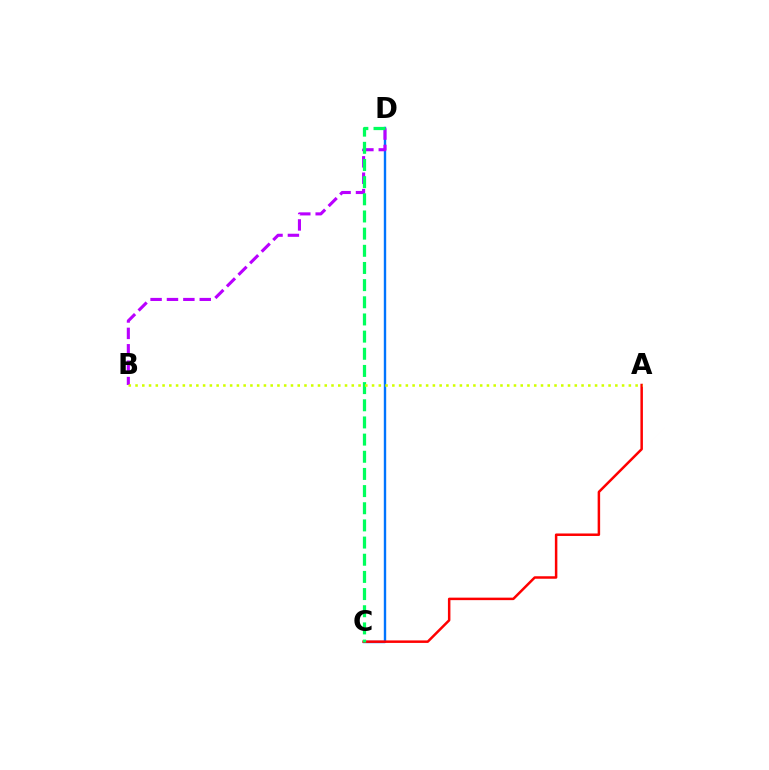{('C', 'D'): [{'color': '#0074ff', 'line_style': 'solid', 'thickness': 1.72}, {'color': '#00ff5c', 'line_style': 'dashed', 'thickness': 2.33}], ('B', 'D'): [{'color': '#b900ff', 'line_style': 'dashed', 'thickness': 2.23}], ('A', 'C'): [{'color': '#ff0000', 'line_style': 'solid', 'thickness': 1.8}], ('A', 'B'): [{'color': '#d1ff00', 'line_style': 'dotted', 'thickness': 1.84}]}